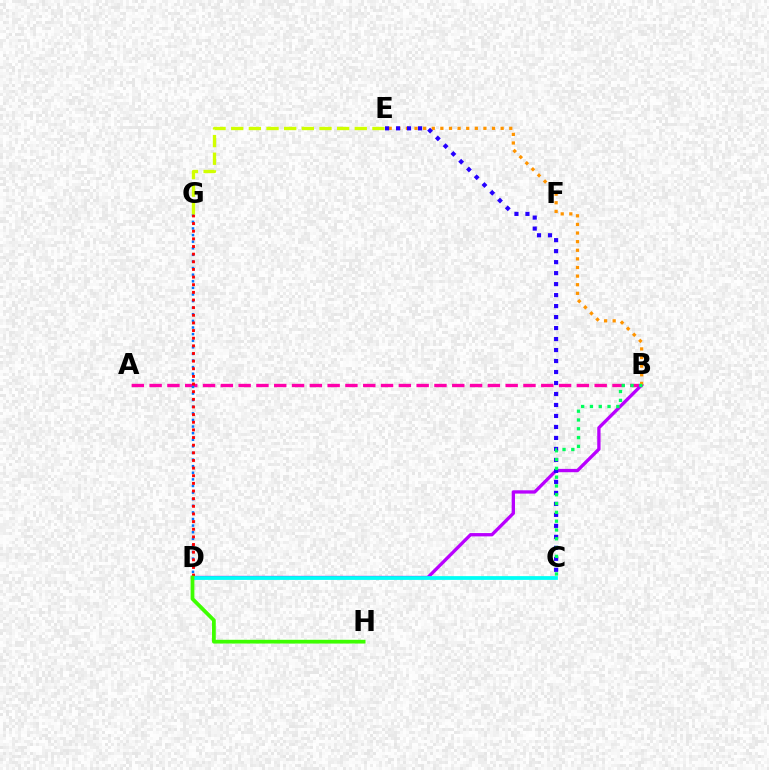{('A', 'B'): [{'color': '#ff00ac', 'line_style': 'dashed', 'thickness': 2.42}], ('B', 'D'): [{'color': '#b900ff', 'line_style': 'solid', 'thickness': 2.39}], ('B', 'E'): [{'color': '#ff9400', 'line_style': 'dotted', 'thickness': 2.34}], ('D', 'G'): [{'color': '#0074ff', 'line_style': 'dotted', 'thickness': 1.79}, {'color': '#ff0000', 'line_style': 'dotted', 'thickness': 2.08}], ('C', 'E'): [{'color': '#2500ff', 'line_style': 'dotted', 'thickness': 2.99}], ('E', 'G'): [{'color': '#d1ff00', 'line_style': 'dashed', 'thickness': 2.4}], ('B', 'C'): [{'color': '#00ff5c', 'line_style': 'dotted', 'thickness': 2.39}], ('C', 'D'): [{'color': '#00fff6', 'line_style': 'solid', 'thickness': 2.7}], ('D', 'H'): [{'color': '#3dff00', 'line_style': 'solid', 'thickness': 2.7}]}